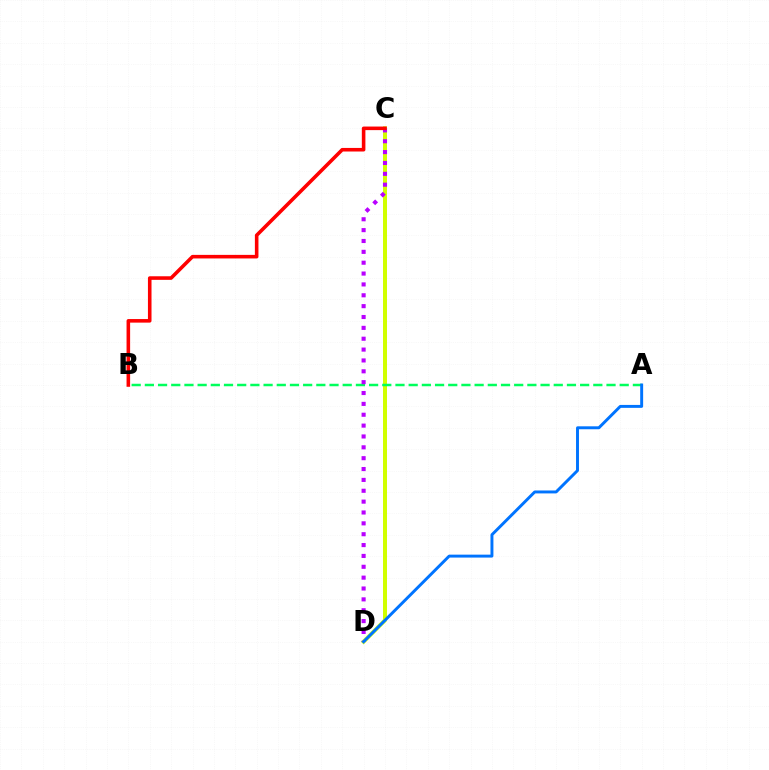{('C', 'D'): [{'color': '#d1ff00', 'line_style': 'solid', 'thickness': 2.87}, {'color': '#b900ff', 'line_style': 'dotted', 'thickness': 2.95}], ('A', 'B'): [{'color': '#00ff5c', 'line_style': 'dashed', 'thickness': 1.79}], ('B', 'C'): [{'color': '#ff0000', 'line_style': 'solid', 'thickness': 2.57}], ('A', 'D'): [{'color': '#0074ff', 'line_style': 'solid', 'thickness': 2.11}]}